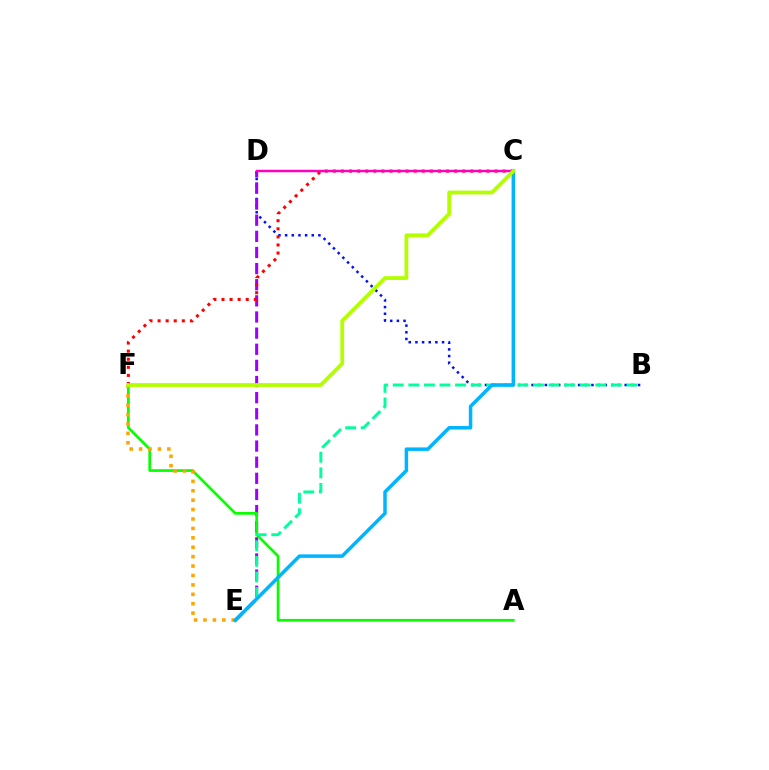{('B', 'D'): [{'color': '#0010ff', 'line_style': 'dotted', 'thickness': 1.81}], ('D', 'E'): [{'color': '#9b00ff', 'line_style': 'dashed', 'thickness': 2.19}], ('C', 'F'): [{'color': '#ff0000', 'line_style': 'dotted', 'thickness': 2.2}, {'color': '#b3ff00', 'line_style': 'solid', 'thickness': 2.73}], ('A', 'F'): [{'color': '#08ff00', 'line_style': 'solid', 'thickness': 1.95}], ('B', 'E'): [{'color': '#00ff9d', 'line_style': 'dashed', 'thickness': 2.12}], ('E', 'F'): [{'color': '#ffa500', 'line_style': 'dotted', 'thickness': 2.56}], ('C', 'D'): [{'color': '#ff00bd', 'line_style': 'solid', 'thickness': 1.78}], ('C', 'E'): [{'color': '#00b5ff', 'line_style': 'solid', 'thickness': 2.53}]}